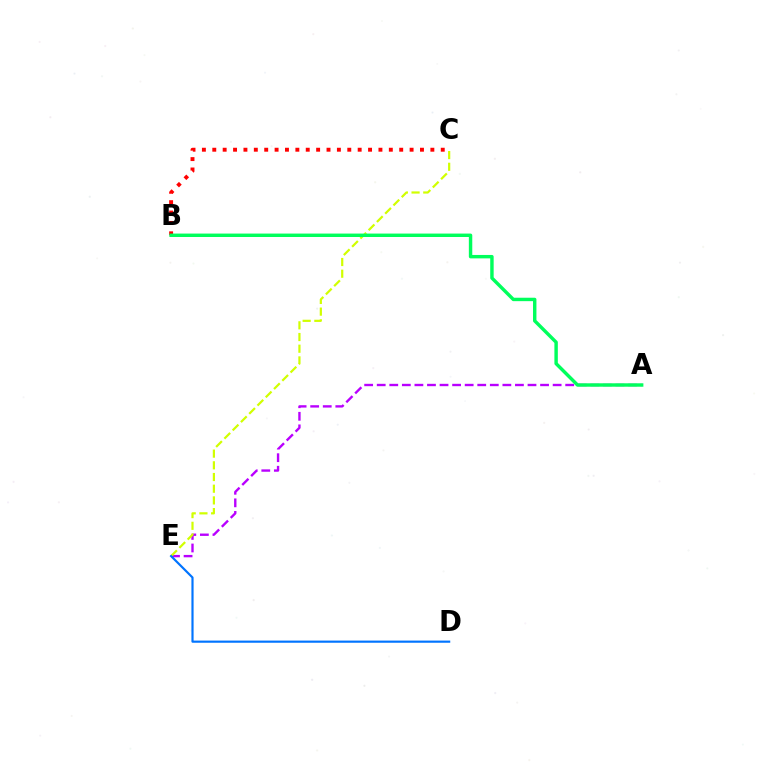{('A', 'E'): [{'color': '#b900ff', 'line_style': 'dashed', 'thickness': 1.71}], ('B', 'C'): [{'color': '#ff0000', 'line_style': 'dotted', 'thickness': 2.82}], ('C', 'E'): [{'color': '#d1ff00', 'line_style': 'dashed', 'thickness': 1.59}], ('A', 'B'): [{'color': '#00ff5c', 'line_style': 'solid', 'thickness': 2.47}], ('D', 'E'): [{'color': '#0074ff', 'line_style': 'solid', 'thickness': 1.56}]}